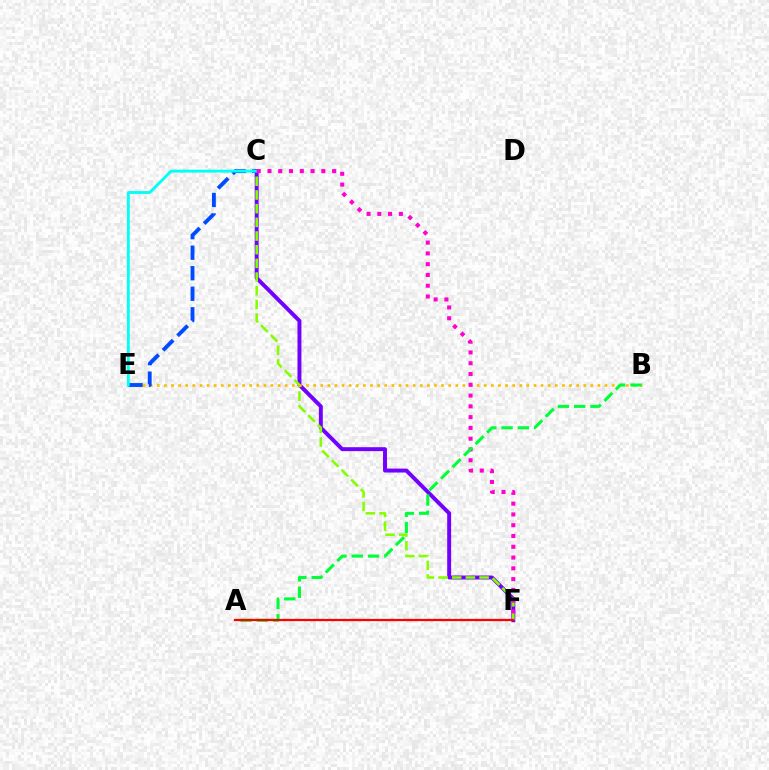{('C', 'F'): [{'color': '#7200ff', 'line_style': 'solid', 'thickness': 2.83}, {'color': '#84ff00', 'line_style': 'dashed', 'thickness': 1.86}, {'color': '#ff00cf', 'line_style': 'dotted', 'thickness': 2.93}], ('B', 'E'): [{'color': '#ffbd00', 'line_style': 'dotted', 'thickness': 1.93}], ('C', 'E'): [{'color': '#004bff', 'line_style': 'dashed', 'thickness': 2.79}, {'color': '#00fff6', 'line_style': 'solid', 'thickness': 2.05}], ('A', 'B'): [{'color': '#00ff39', 'line_style': 'dashed', 'thickness': 2.21}], ('A', 'F'): [{'color': '#ff0000', 'line_style': 'solid', 'thickness': 1.62}]}